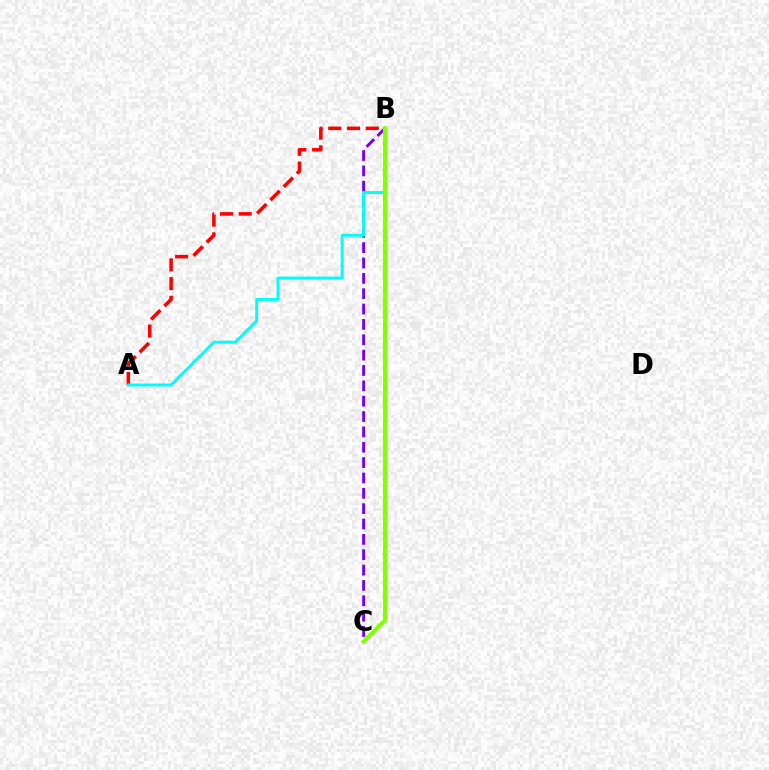{('B', 'C'): [{'color': '#7200ff', 'line_style': 'dashed', 'thickness': 2.09}, {'color': '#84ff00', 'line_style': 'solid', 'thickness': 2.92}], ('A', 'B'): [{'color': '#ff0000', 'line_style': 'dashed', 'thickness': 2.55}, {'color': '#00fff6', 'line_style': 'solid', 'thickness': 2.12}]}